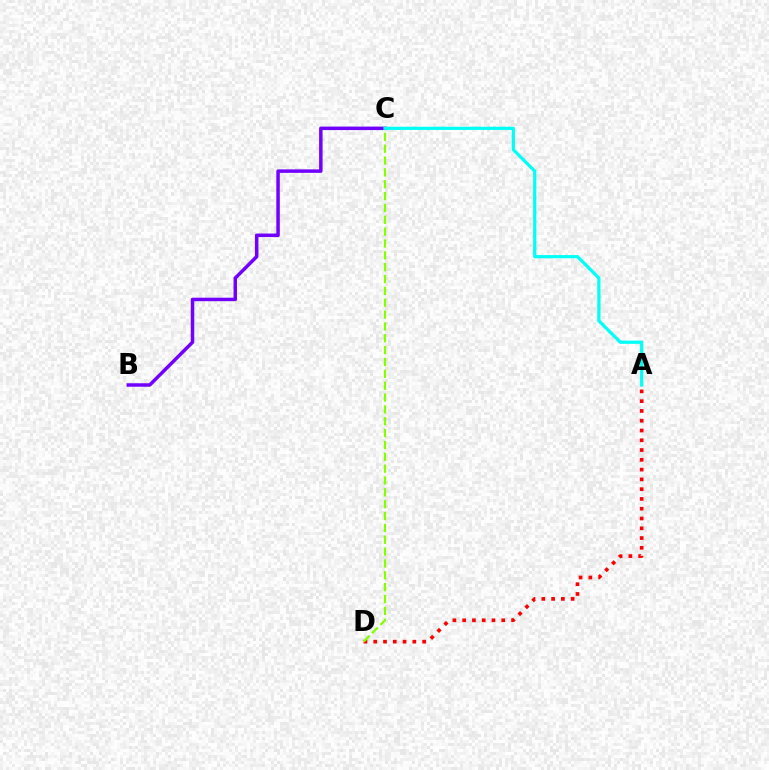{('A', 'D'): [{'color': '#ff0000', 'line_style': 'dotted', 'thickness': 2.66}], ('C', 'D'): [{'color': '#84ff00', 'line_style': 'dashed', 'thickness': 1.61}], ('B', 'C'): [{'color': '#7200ff', 'line_style': 'solid', 'thickness': 2.51}], ('A', 'C'): [{'color': '#00fff6', 'line_style': 'solid', 'thickness': 2.31}]}